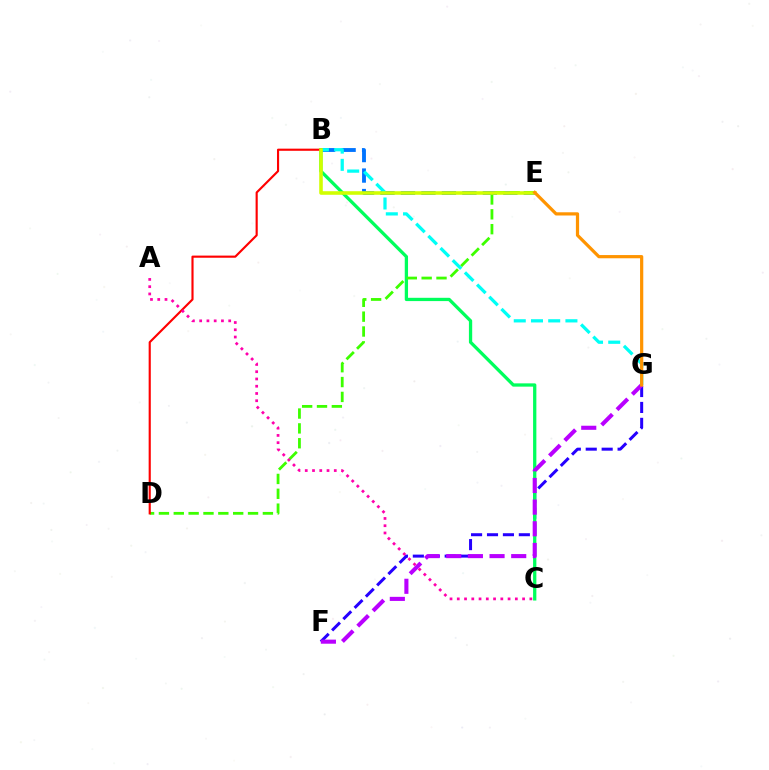{('F', 'G'): [{'color': '#2500ff', 'line_style': 'dashed', 'thickness': 2.16}, {'color': '#b900ff', 'line_style': 'dashed', 'thickness': 2.94}], ('B', 'E'): [{'color': '#0074ff', 'line_style': 'dashed', 'thickness': 2.78}, {'color': '#d1ff00', 'line_style': 'solid', 'thickness': 2.57}], ('B', 'G'): [{'color': '#00fff6', 'line_style': 'dashed', 'thickness': 2.34}], ('B', 'C'): [{'color': '#00ff5c', 'line_style': 'solid', 'thickness': 2.36}], ('D', 'E'): [{'color': '#3dff00', 'line_style': 'dashed', 'thickness': 2.02}], ('B', 'D'): [{'color': '#ff0000', 'line_style': 'solid', 'thickness': 1.54}], ('A', 'C'): [{'color': '#ff00ac', 'line_style': 'dotted', 'thickness': 1.97}], ('E', 'G'): [{'color': '#ff9400', 'line_style': 'solid', 'thickness': 2.32}]}